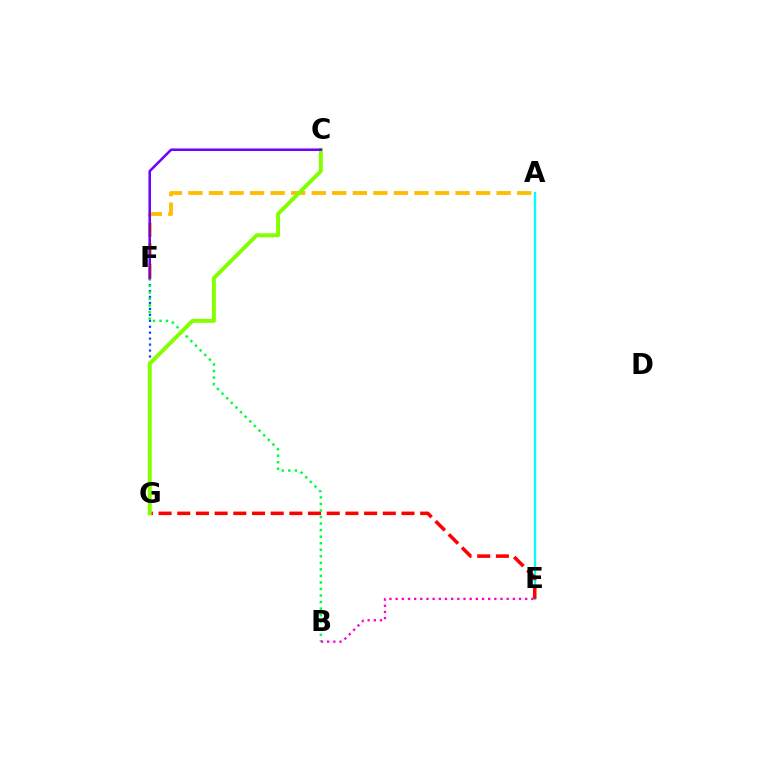{('A', 'E'): [{'color': '#00fff6', 'line_style': 'solid', 'thickness': 1.64}], ('F', 'G'): [{'color': '#004bff', 'line_style': 'dotted', 'thickness': 1.62}], ('E', 'G'): [{'color': '#ff0000', 'line_style': 'dashed', 'thickness': 2.54}], ('B', 'F'): [{'color': '#00ff39', 'line_style': 'dotted', 'thickness': 1.78}], ('B', 'E'): [{'color': '#ff00cf', 'line_style': 'dotted', 'thickness': 1.68}], ('A', 'F'): [{'color': '#ffbd00', 'line_style': 'dashed', 'thickness': 2.79}], ('C', 'G'): [{'color': '#84ff00', 'line_style': 'solid', 'thickness': 2.85}], ('C', 'F'): [{'color': '#7200ff', 'line_style': 'solid', 'thickness': 1.84}]}